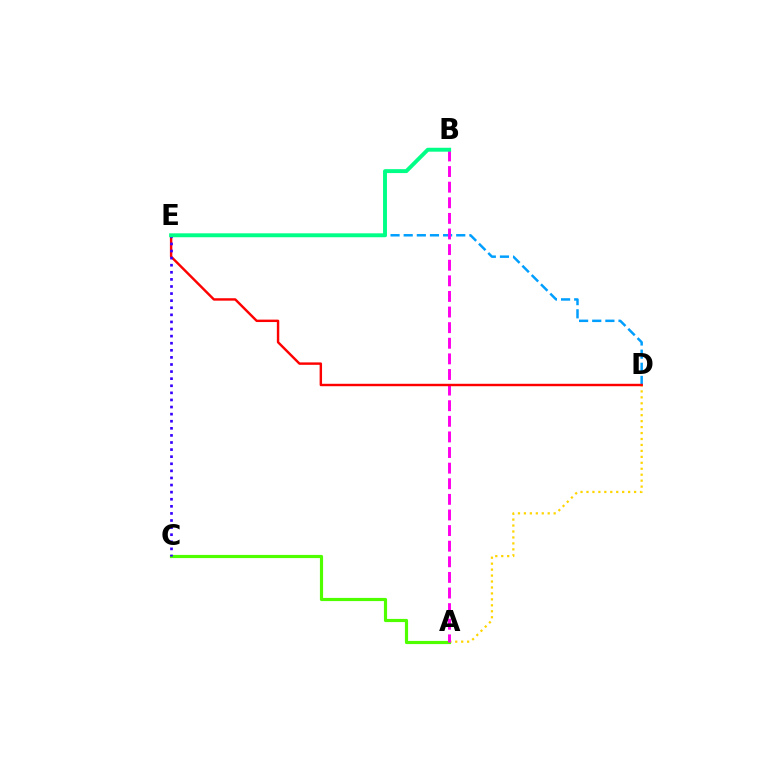{('D', 'E'): [{'color': '#009eff', 'line_style': 'dashed', 'thickness': 1.78}, {'color': '#ff0000', 'line_style': 'solid', 'thickness': 1.74}], ('A', 'D'): [{'color': '#ffd500', 'line_style': 'dotted', 'thickness': 1.62}], ('A', 'C'): [{'color': '#4fff00', 'line_style': 'solid', 'thickness': 2.28}], ('A', 'B'): [{'color': '#ff00ed', 'line_style': 'dashed', 'thickness': 2.12}], ('C', 'E'): [{'color': '#3700ff', 'line_style': 'dotted', 'thickness': 1.93}], ('B', 'E'): [{'color': '#00ff86', 'line_style': 'solid', 'thickness': 2.82}]}